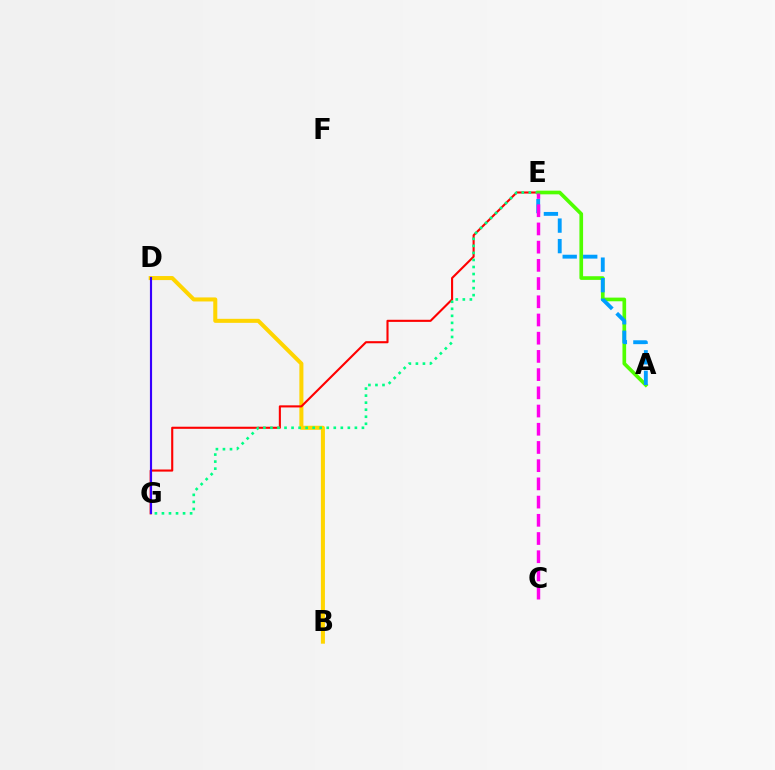{('B', 'D'): [{'color': '#ffd500', 'line_style': 'solid', 'thickness': 2.91}], ('E', 'G'): [{'color': '#ff0000', 'line_style': 'solid', 'thickness': 1.52}, {'color': '#00ff86', 'line_style': 'dotted', 'thickness': 1.91}], ('A', 'E'): [{'color': '#4fff00', 'line_style': 'solid', 'thickness': 2.64}, {'color': '#009eff', 'line_style': 'dashed', 'thickness': 2.79}], ('D', 'G'): [{'color': '#3700ff', 'line_style': 'solid', 'thickness': 1.55}], ('C', 'E'): [{'color': '#ff00ed', 'line_style': 'dashed', 'thickness': 2.47}]}